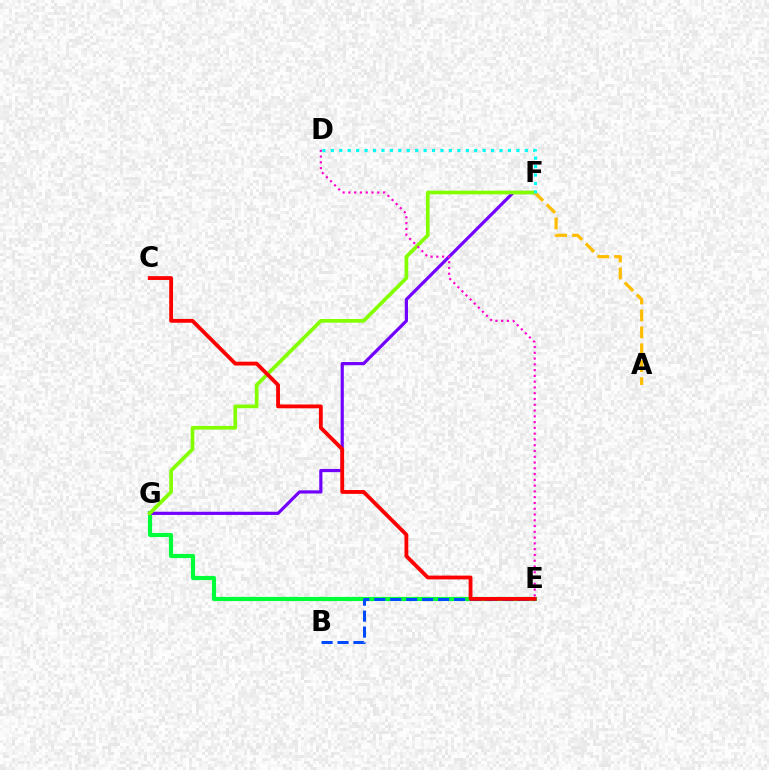{('E', 'G'): [{'color': '#00ff39', 'line_style': 'solid', 'thickness': 2.99}], ('F', 'G'): [{'color': '#7200ff', 'line_style': 'solid', 'thickness': 2.29}, {'color': '#84ff00', 'line_style': 'solid', 'thickness': 2.66}], ('A', 'F'): [{'color': '#ffbd00', 'line_style': 'dashed', 'thickness': 2.3}], ('B', 'E'): [{'color': '#004bff', 'line_style': 'dashed', 'thickness': 2.17}], ('C', 'E'): [{'color': '#ff0000', 'line_style': 'solid', 'thickness': 2.75}], ('D', 'F'): [{'color': '#00fff6', 'line_style': 'dotted', 'thickness': 2.29}], ('D', 'E'): [{'color': '#ff00cf', 'line_style': 'dotted', 'thickness': 1.57}]}